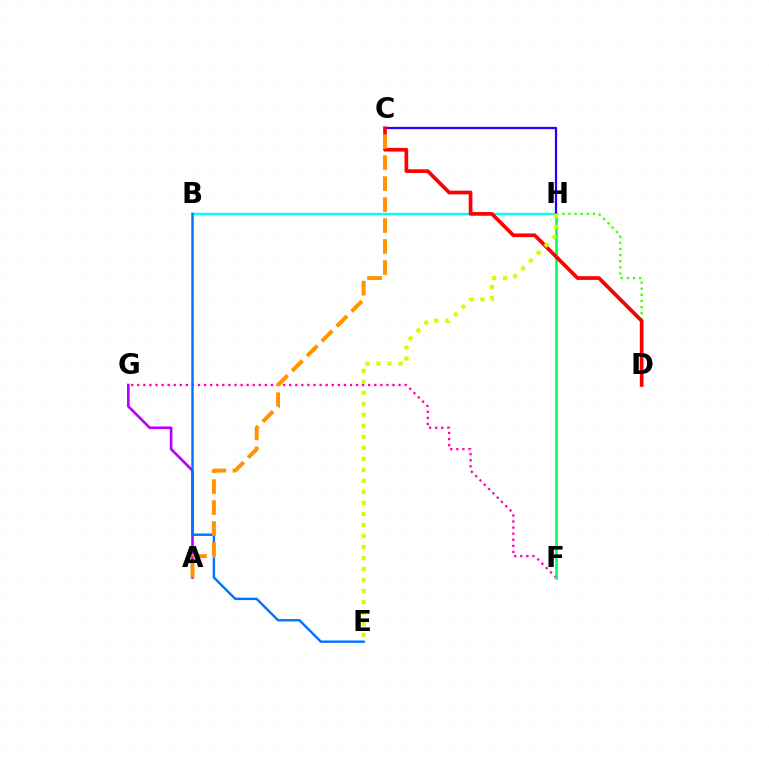{('D', 'H'): [{'color': '#3dff00', 'line_style': 'dotted', 'thickness': 1.66}], ('F', 'G'): [{'color': '#ff00ac', 'line_style': 'dotted', 'thickness': 1.65}], ('B', 'H'): [{'color': '#00fff6', 'line_style': 'solid', 'thickness': 1.7}], ('C', 'H'): [{'color': '#2500ff', 'line_style': 'solid', 'thickness': 1.61}], ('F', 'H'): [{'color': '#00ff5c', 'line_style': 'solid', 'thickness': 1.87}], ('C', 'D'): [{'color': '#ff0000', 'line_style': 'solid', 'thickness': 2.66}], ('A', 'G'): [{'color': '#b900ff', 'line_style': 'solid', 'thickness': 1.91}], ('B', 'E'): [{'color': '#0074ff', 'line_style': 'solid', 'thickness': 1.73}], ('E', 'H'): [{'color': '#d1ff00', 'line_style': 'dotted', 'thickness': 2.99}], ('A', 'C'): [{'color': '#ff9400', 'line_style': 'dashed', 'thickness': 2.85}]}